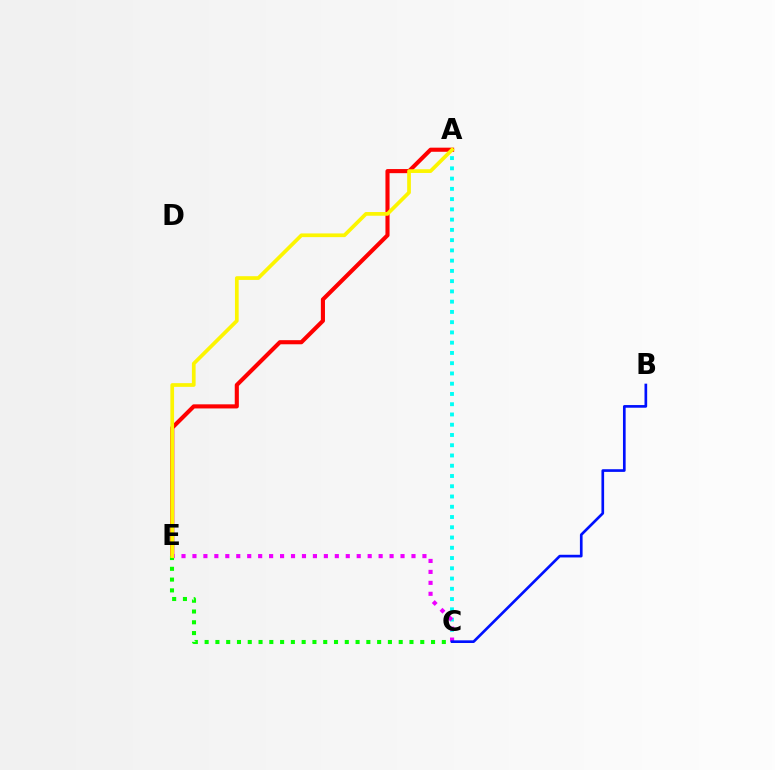{('A', 'E'): [{'color': '#ff0000', 'line_style': 'solid', 'thickness': 2.96}, {'color': '#fcf500', 'line_style': 'solid', 'thickness': 2.67}], ('A', 'C'): [{'color': '#00fff6', 'line_style': 'dotted', 'thickness': 2.79}], ('C', 'E'): [{'color': '#ee00ff', 'line_style': 'dotted', 'thickness': 2.98}, {'color': '#08ff00', 'line_style': 'dotted', 'thickness': 2.93}], ('B', 'C'): [{'color': '#0010ff', 'line_style': 'solid', 'thickness': 1.92}]}